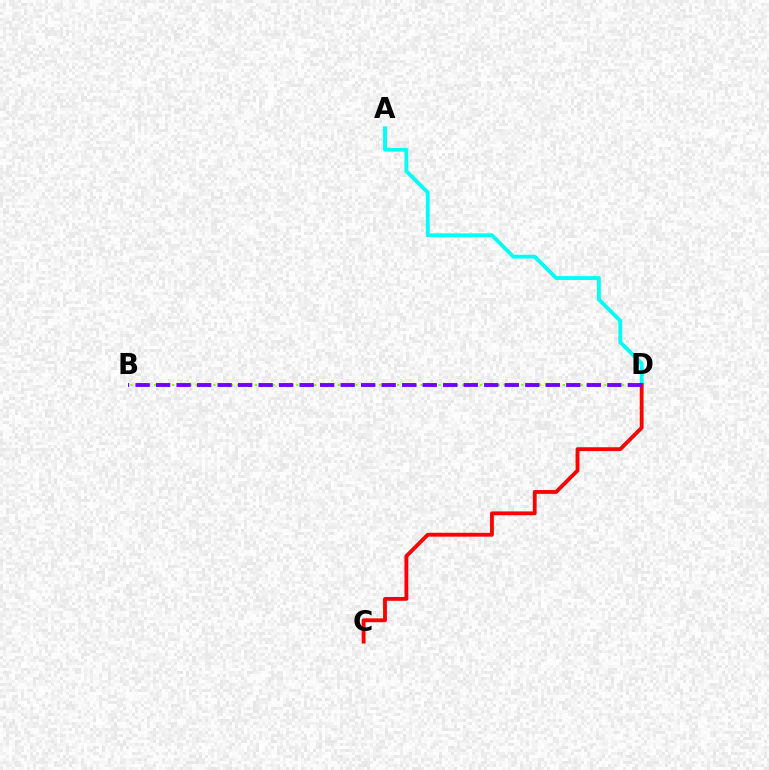{('A', 'D'): [{'color': '#00fff6', 'line_style': 'solid', 'thickness': 2.76}], ('B', 'D'): [{'color': '#84ff00', 'line_style': 'dotted', 'thickness': 1.61}, {'color': '#7200ff', 'line_style': 'dashed', 'thickness': 2.79}], ('C', 'D'): [{'color': '#ff0000', 'line_style': 'solid', 'thickness': 2.76}]}